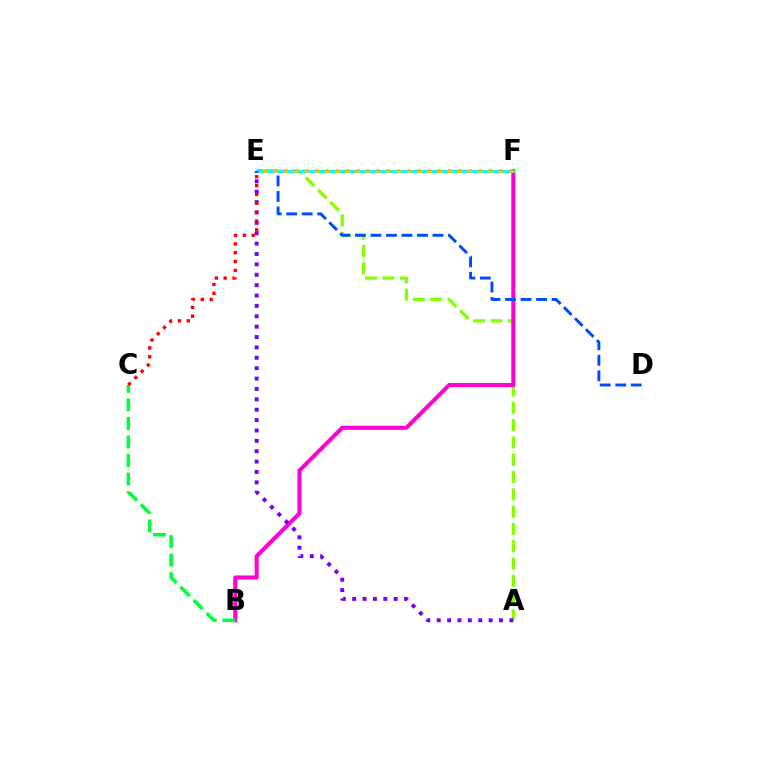{('A', 'E'): [{'color': '#84ff00', 'line_style': 'dashed', 'thickness': 2.35}, {'color': '#7200ff', 'line_style': 'dotted', 'thickness': 2.82}], ('B', 'F'): [{'color': '#ff00cf', 'line_style': 'solid', 'thickness': 2.92}], ('D', 'E'): [{'color': '#004bff', 'line_style': 'dashed', 'thickness': 2.11}], ('E', 'F'): [{'color': '#00fff6', 'line_style': 'solid', 'thickness': 2.13}, {'color': '#ffbd00', 'line_style': 'dotted', 'thickness': 2.78}], ('B', 'C'): [{'color': '#00ff39', 'line_style': 'dashed', 'thickness': 2.52}], ('C', 'E'): [{'color': '#ff0000', 'line_style': 'dotted', 'thickness': 2.41}]}